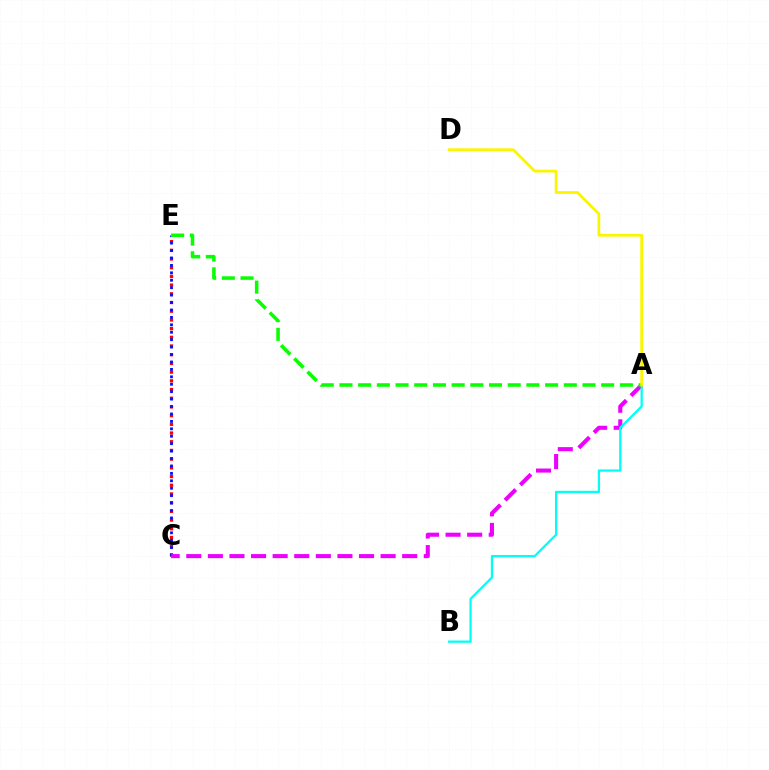{('C', 'E'): [{'color': '#ff0000', 'line_style': 'dotted', 'thickness': 2.36}, {'color': '#0010ff', 'line_style': 'dotted', 'thickness': 2.02}], ('A', 'C'): [{'color': '#ee00ff', 'line_style': 'dashed', 'thickness': 2.93}], ('A', 'B'): [{'color': '#00fff6', 'line_style': 'solid', 'thickness': 1.64}], ('A', 'E'): [{'color': '#08ff00', 'line_style': 'dashed', 'thickness': 2.54}], ('A', 'D'): [{'color': '#fcf500', 'line_style': 'solid', 'thickness': 1.98}]}